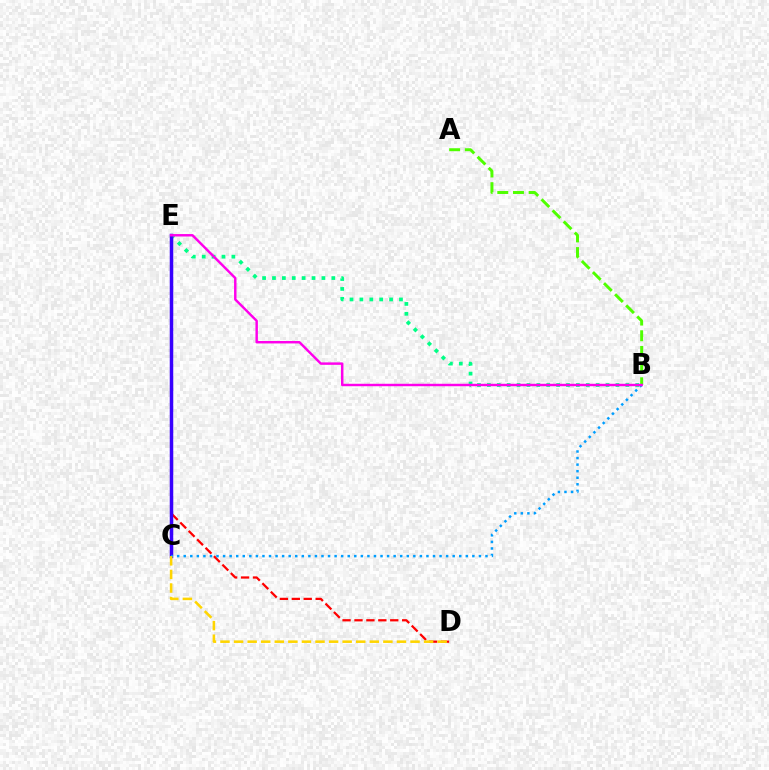{('D', 'E'): [{'color': '#ff0000', 'line_style': 'dashed', 'thickness': 1.62}], ('B', 'E'): [{'color': '#00ff86', 'line_style': 'dotted', 'thickness': 2.69}, {'color': '#ff00ed', 'line_style': 'solid', 'thickness': 1.76}], ('C', 'E'): [{'color': '#3700ff', 'line_style': 'solid', 'thickness': 2.51}], ('A', 'B'): [{'color': '#4fff00', 'line_style': 'dashed', 'thickness': 2.13}], ('B', 'C'): [{'color': '#009eff', 'line_style': 'dotted', 'thickness': 1.78}], ('C', 'D'): [{'color': '#ffd500', 'line_style': 'dashed', 'thickness': 1.84}]}